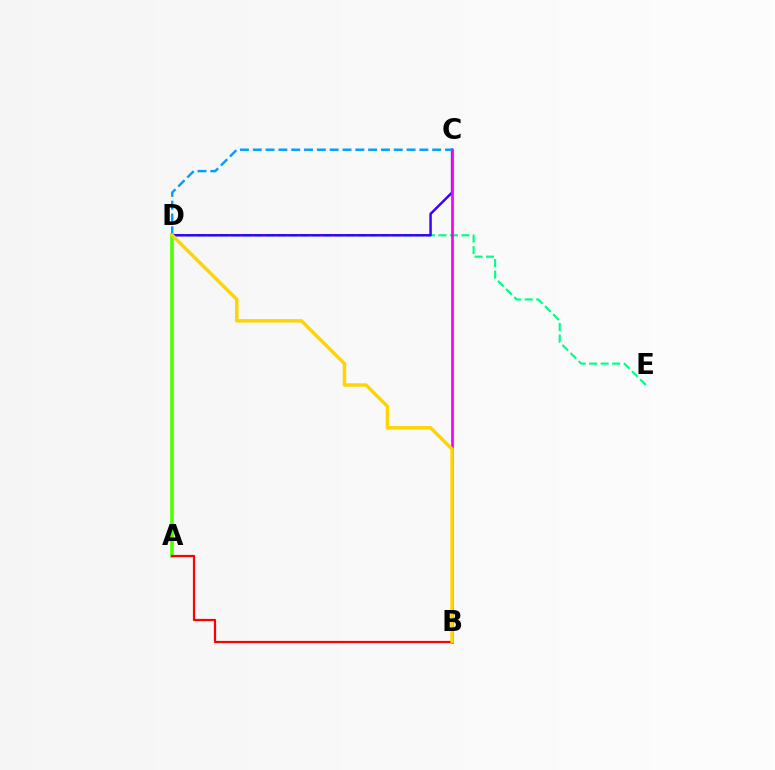{('A', 'D'): [{'color': '#4fff00', 'line_style': 'solid', 'thickness': 2.61}], ('D', 'E'): [{'color': '#00ff86', 'line_style': 'dashed', 'thickness': 1.56}], ('A', 'B'): [{'color': '#ff0000', 'line_style': 'solid', 'thickness': 1.59}], ('C', 'D'): [{'color': '#3700ff', 'line_style': 'solid', 'thickness': 1.78}, {'color': '#009eff', 'line_style': 'dashed', 'thickness': 1.74}], ('B', 'C'): [{'color': '#ff00ed', 'line_style': 'solid', 'thickness': 1.97}], ('B', 'D'): [{'color': '#ffd500', 'line_style': 'solid', 'thickness': 2.5}]}